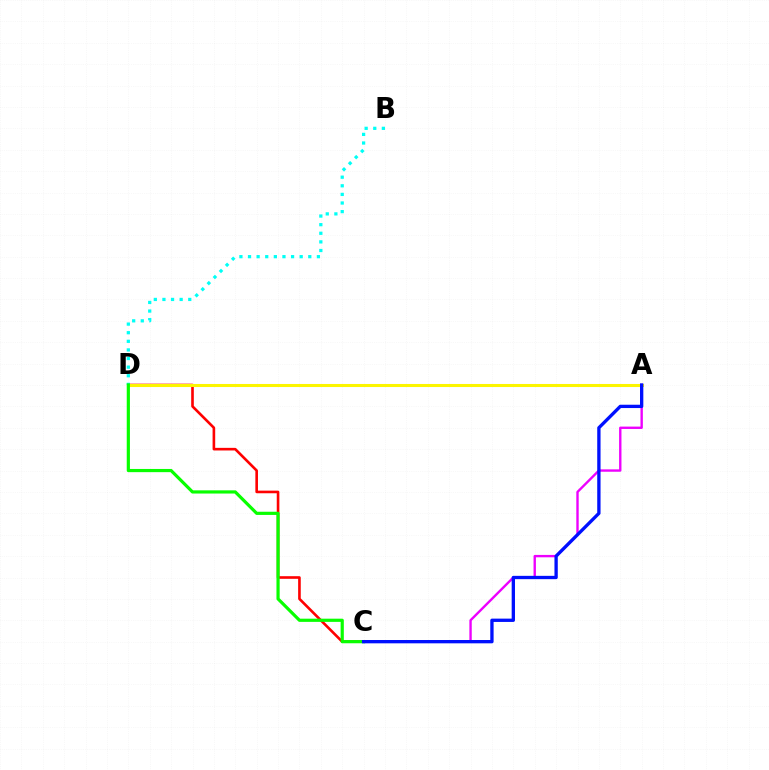{('C', 'D'): [{'color': '#ff0000', 'line_style': 'solid', 'thickness': 1.89}, {'color': '#08ff00', 'line_style': 'solid', 'thickness': 2.3}], ('B', 'D'): [{'color': '#00fff6', 'line_style': 'dotted', 'thickness': 2.34}], ('A', 'D'): [{'color': '#fcf500', 'line_style': 'solid', 'thickness': 2.19}], ('A', 'C'): [{'color': '#ee00ff', 'line_style': 'solid', 'thickness': 1.71}, {'color': '#0010ff', 'line_style': 'solid', 'thickness': 2.39}]}